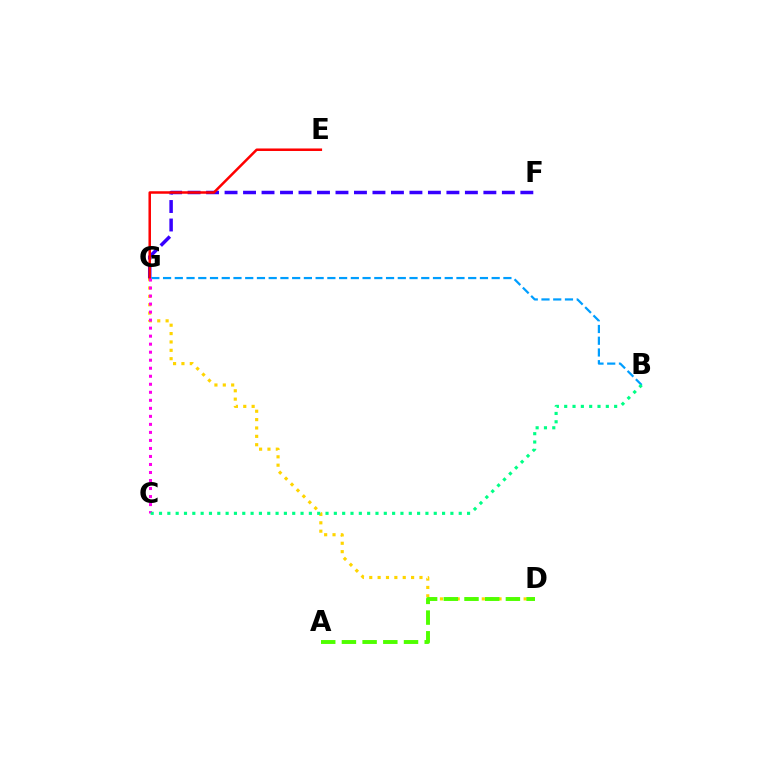{('F', 'G'): [{'color': '#3700ff', 'line_style': 'dashed', 'thickness': 2.51}], ('D', 'G'): [{'color': '#ffd500', 'line_style': 'dotted', 'thickness': 2.27}], ('E', 'G'): [{'color': '#ff0000', 'line_style': 'solid', 'thickness': 1.8}], ('A', 'D'): [{'color': '#4fff00', 'line_style': 'dashed', 'thickness': 2.81}], ('B', 'G'): [{'color': '#009eff', 'line_style': 'dashed', 'thickness': 1.59}], ('C', 'G'): [{'color': '#ff00ed', 'line_style': 'dotted', 'thickness': 2.18}], ('B', 'C'): [{'color': '#00ff86', 'line_style': 'dotted', 'thickness': 2.26}]}